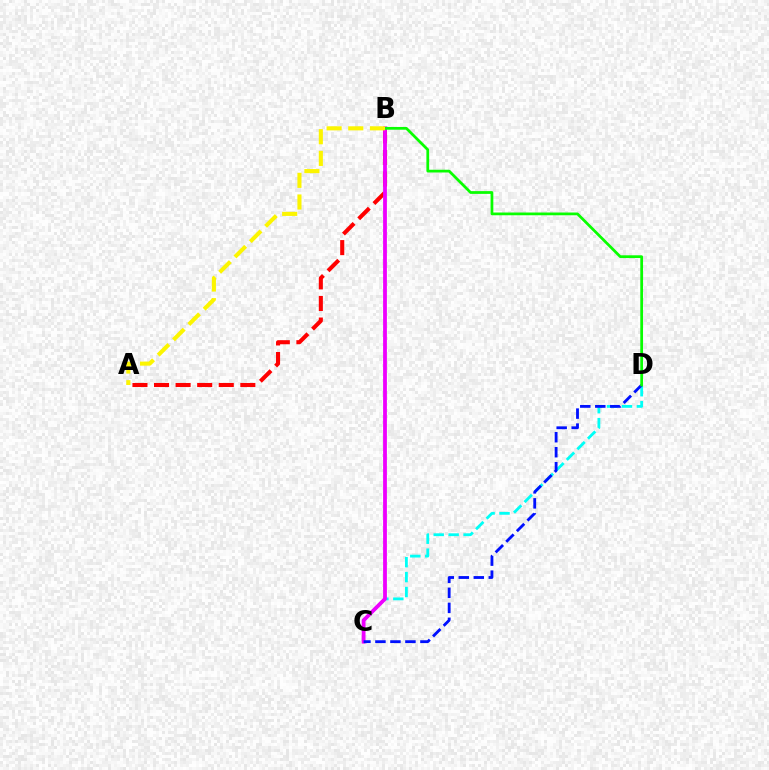{('A', 'B'): [{'color': '#ff0000', 'line_style': 'dashed', 'thickness': 2.93}, {'color': '#fcf500', 'line_style': 'dashed', 'thickness': 2.94}], ('C', 'D'): [{'color': '#00fff6', 'line_style': 'dashed', 'thickness': 2.03}, {'color': '#0010ff', 'line_style': 'dashed', 'thickness': 2.04}], ('B', 'C'): [{'color': '#ee00ff', 'line_style': 'solid', 'thickness': 2.73}], ('B', 'D'): [{'color': '#08ff00', 'line_style': 'solid', 'thickness': 1.98}]}